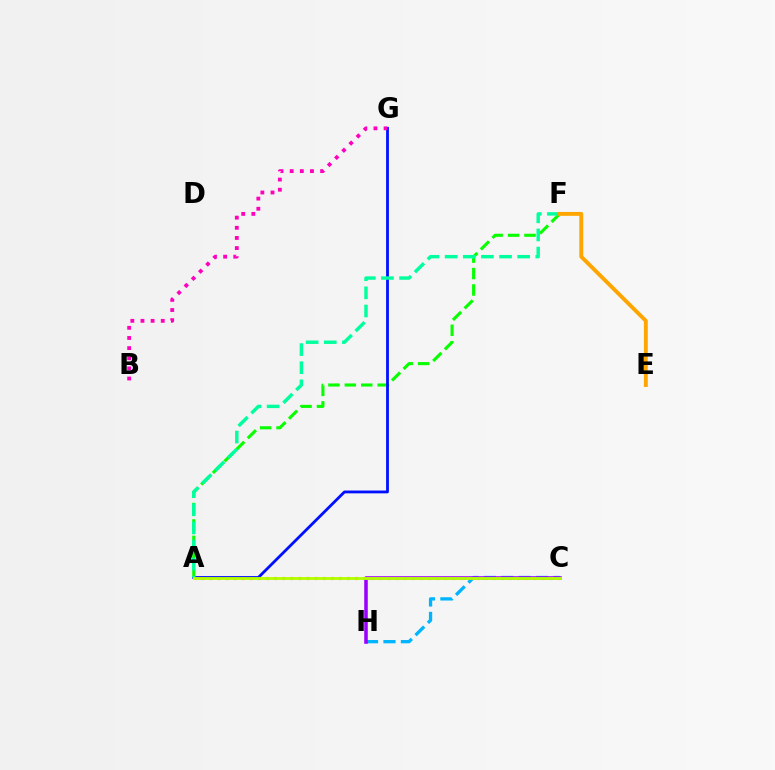{('A', 'F'): [{'color': '#08ff00', 'line_style': 'dashed', 'thickness': 2.23}, {'color': '#00ff9d', 'line_style': 'dashed', 'thickness': 2.46}], ('A', 'G'): [{'color': '#0010ff', 'line_style': 'solid', 'thickness': 2.02}], ('A', 'C'): [{'color': '#ff0000', 'line_style': 'dotted', 'thickness': 2.2}, {'color': '#b3ff00', 'line_style': 'solid', 'thickness': 2.05}], ('B', 'G'): [{'color': '#ff00bd', 'line_style': 'dotted', 'thickness': 2.76}], ('E', 'F'): [{'color': '#ffa500', 'line_style': 'solid', 'thickness': 2.8}], ('C', 'H'): [{'color': '#00b5ff', 'line_style': 'dashed', 'thickness': 2.37}, {'color': '#9b00ff', 'line_style': 'solid', 'thickness': 2.56}]}